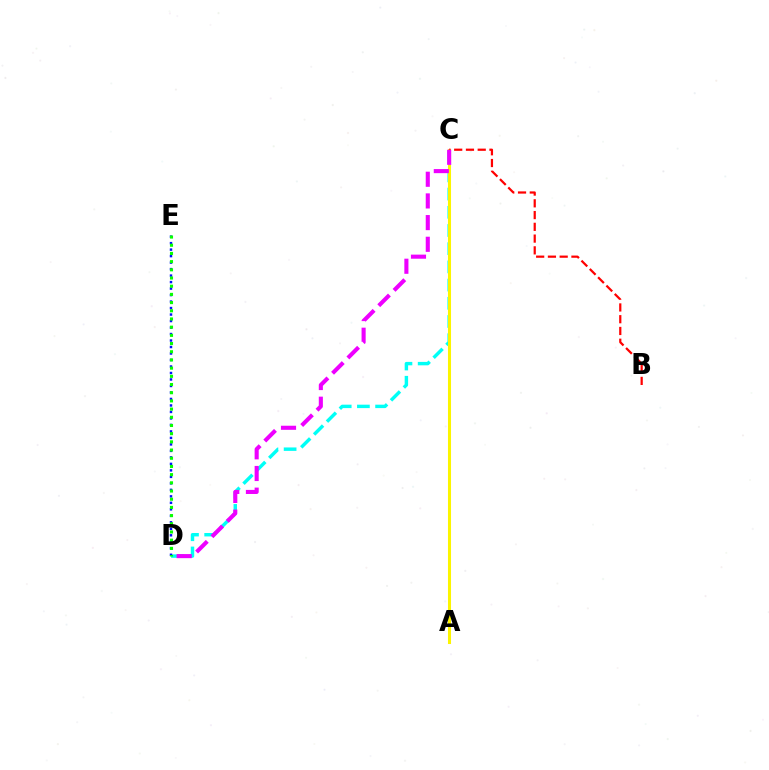{('C', 'D'): [{'color': '#00fff6', 'line_style': 'dashed', 'thickness': 2.47}, {'color': '#ee00ff', 'line_style': 'dashed', 'thickness': 2.94}], ('D', 'E'): [{'color': '#0010ff', 'line_style': 'dotted', 'thickness': 1.76}, {'color': '#08ff00', 'line_style': 'dotted', 'thickness': 2.23}], ('A', 'C'): [{'color': '#fcf500', 'line_style': 'solid', 'thickness': 2.19}], ('B', 'C'): [{'color': '#ff0000', 'line_style': 'dashed', 'thickness': 1.6}]}